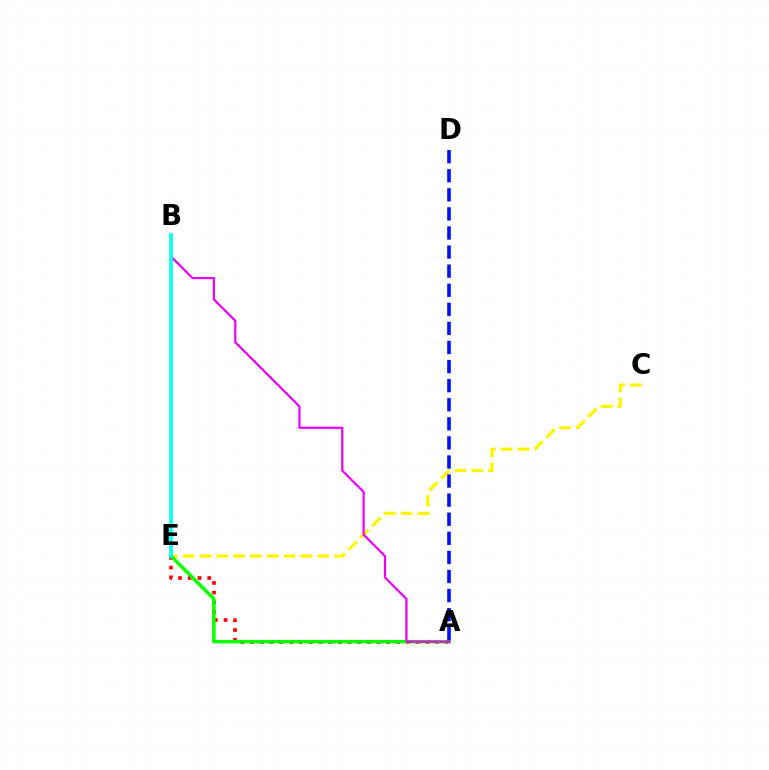{('C', 'E'): [{'color': '#fcf500', 'line_style': 'dashed', 'thickness': 2.29}], ('A', 'E'): [{'color': '#ff0000', 'line_style': 'dotted', 'thickness': 2.64}, {'color': '#08ff00', 'line_style': 'solid', 'thickness': 2.52}], ('A', 'D'): [{'color': '#0010ff', 'line_style': 'dashed', 'thickness': 2.59}], ('A', 'B'): [{'color': '#ee00ff', 'line_style': 'solid', 'thickness': 1.59}], ('B', 'E'): [{'color': '#00fff6', 'line_style': 'solid', 'thickness': 2.62}]}